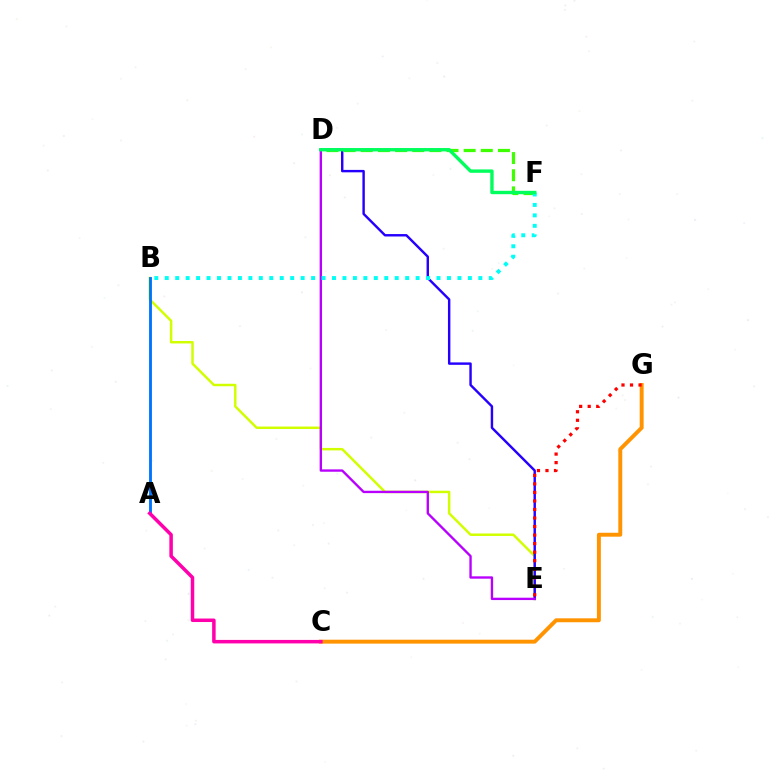{('B', 'E'): [{'color': '#d1ff00', 'line_style': 'solid', 'thickness': 1.78}], ('D', 'E'): [{'color': '#2500ff', 'line_style': 'solid', 'thickness': 1.75}, {'color': '#b900ff', 'line_style': 'solid', 'thickness': 1.7}], ('C', 'G'): [{'color': '#ff9400', 'line_style': 'solid', 'thickness': 2.82}], ('D', 'F'): [{'color': '#3dff00', 'line_style': 'dashed', 'thickness': 2.33}, {'color': '#00ff5c', 'line_style': 'solid', 'thickness': 2.44}], ('A', 'B'): [{'color': '#0074ff', 'line_style': 'solid', 'thickness': 2.06}], ('B', 'F'): [{'color': '#00fff6', 'line_style': 'dotted', 'thickness': 2.84}], ('A', 'C'): [{'color': '#ff00ac', 'line_style': 'solid', 'thickness': 2.52}], ('E', 'G'): [{'color': '#ff0000', 'line_style': 'dotted', 'thickness': 2.32}]}